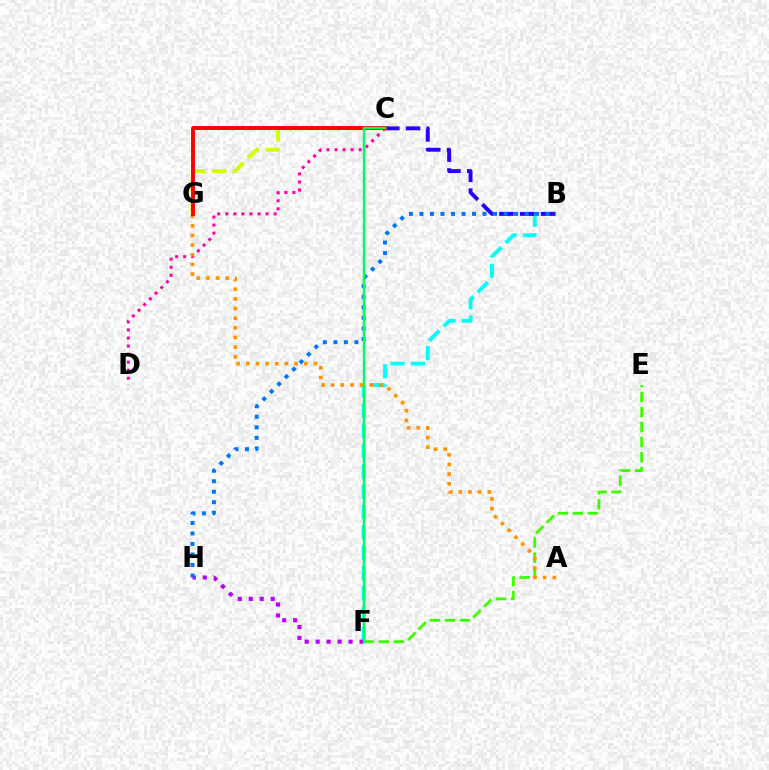{('E', 'F'): [{'color': '#3dff00', 'line_style': 'dashed', 'thickness': 2.04}], ('B', 'F'): [{'color': '#00fff6', 'line_style': 'dashed', 'thickness': 2.75}], ('C', 'D'): [{'color': '#ff00ac', 'line_style': 'dotted', 'thickness': 2.19}], ('F', 'H'): [{'color': '#b900ff', 'line_style': 'dotted', 'thickness': 2.98}], ('C', 'G'): [{'color': '#d1ff00', 'line_style': 'dashed', 'thickness': 2.82}, {'color': '#ff0000', 'line_style': 'solid', 'thickness': 2.82}], ('A', 'G'): [{'color': '#ff9400', 'line_style': 'dotted', 'thickness': 2.62}], ('B', 'C'): [{'color': '#2500ff', 'line_style': 'dashed', 'thickness': 2.83}], ('B', 'H'): [{'color': '#0074ff', 'line_style': 'dotted', 'thickness': 2.86}], ('C', 'F'): [{'color': '#00ff5c', 'line_style': 'solid', 'thickness': 1.78}]}